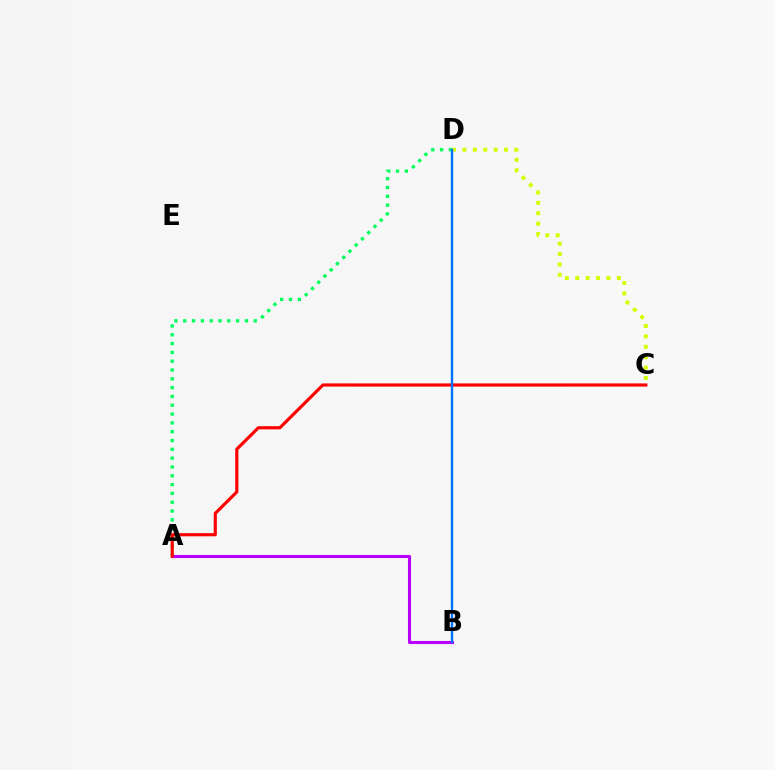{('C', 'D'): [{'color': '#d1ff00', 'line_style': 'dotted', 'thickness': 2.82}], ('A', 'D'): [{'color': '#00ff5c', 'line_style': 'dotted', 'thickness': 2.39}], ('A', 'B'): [{'color': '#b900ff', 'line_style': 'solid', 'thickness': 2.23}], ('A', 'C'): [{'color': '#ff0000', 'line_style': 'solid', 'thickness': 2.27}], ('B', 'D'): [{'color': '#0074ff', 'line_style': 'solid', 'thickness': 1.74}]}